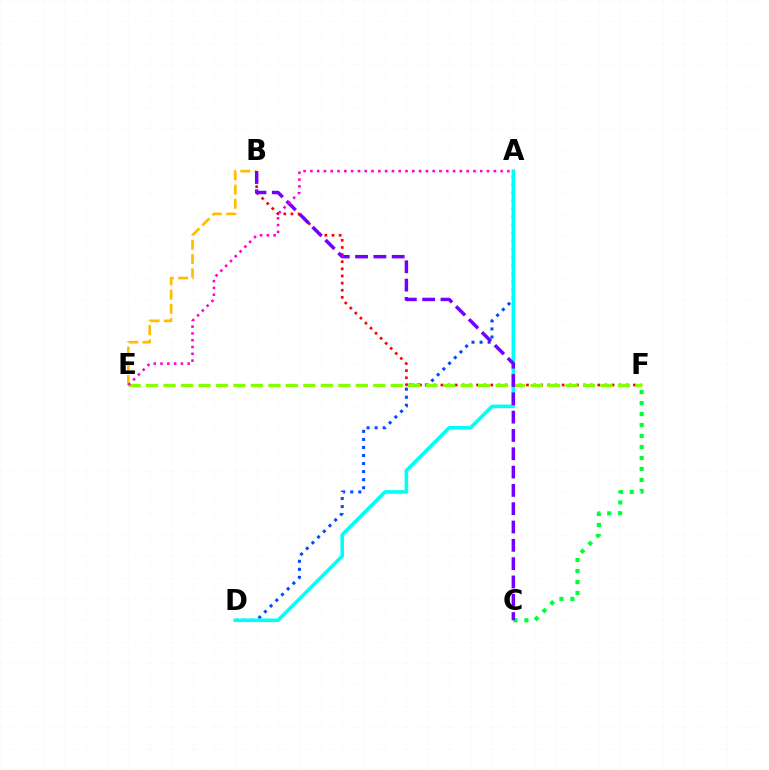{('A', 'D'): [{'color': '#004bff', 'line_style': 'dotted', 'thickness': 2.19}, {'color': '#00fff6', 'line_style': 'solid', 'thickness': 2.59}], ('B', 'F'): [{'color': '#ff0000', 'line_style': 'dotted', 'thickness': 1.94}], ('B', 'E'): [{'color': '#ffbd00', 'line_style': 'dashed', 'thickness': 1.94}], ('C', 'F'): [{'color': '#00ff39', 'line_style': 'dotted', 'thickness': 2.98}], ('E', 'F'): [{'color': '#84ff00', 'line_style': 'dashed', 'thickness': 2.37}], ('B', 'C'): [{'color': '#7200ff', 'line_style': 'dashed', 'thickness': 2.49}], ('A', 'E'): [{'color': '#ff00cf', 'line_style': 'dotted', 'thickness': 1.85}]}